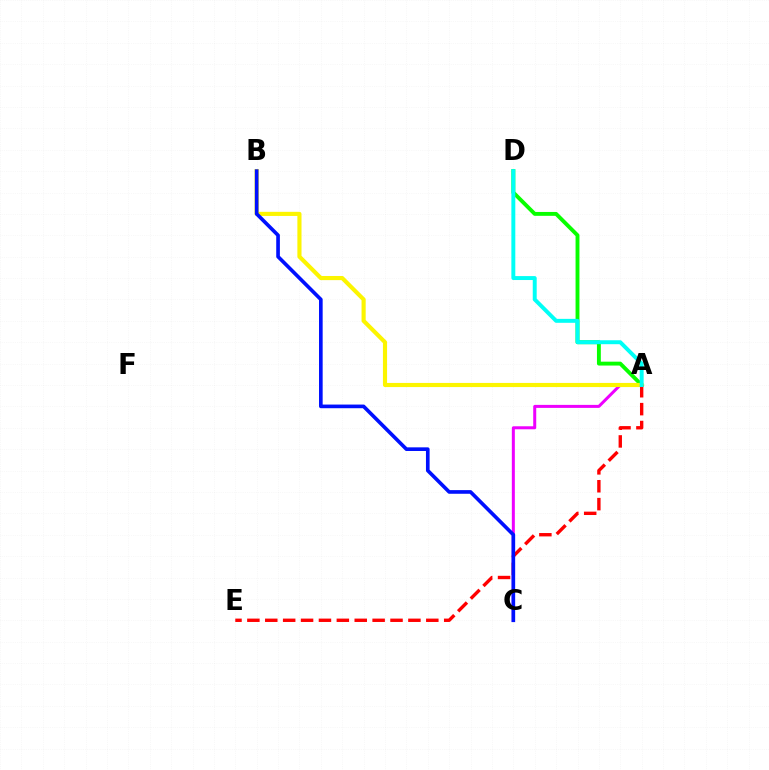{('A', 'D'): [{'color': '#08ff00', 'line_style': 'solid', 'thickness': 2.79}, {'color': '#00fff6', 'line_style': 'solid', 'thickness': 2.84}], ('A', 'C'): [{'color': '#ee00ff', 'line_style': 'solid', 'thickness': 2.17}], ('A', 'B'): [{'color': '#fcf500', 'line_style': 'solid', 'thickness': 2.97}], ('A', 'E'): [{'color': '#ff0000', 'line_style': 'dashed', 'thickness': 2.43}], ('B', 'C'): [{'color': '#0010ff', 'line_style': 'solid', 'thickness': 2.63}]}